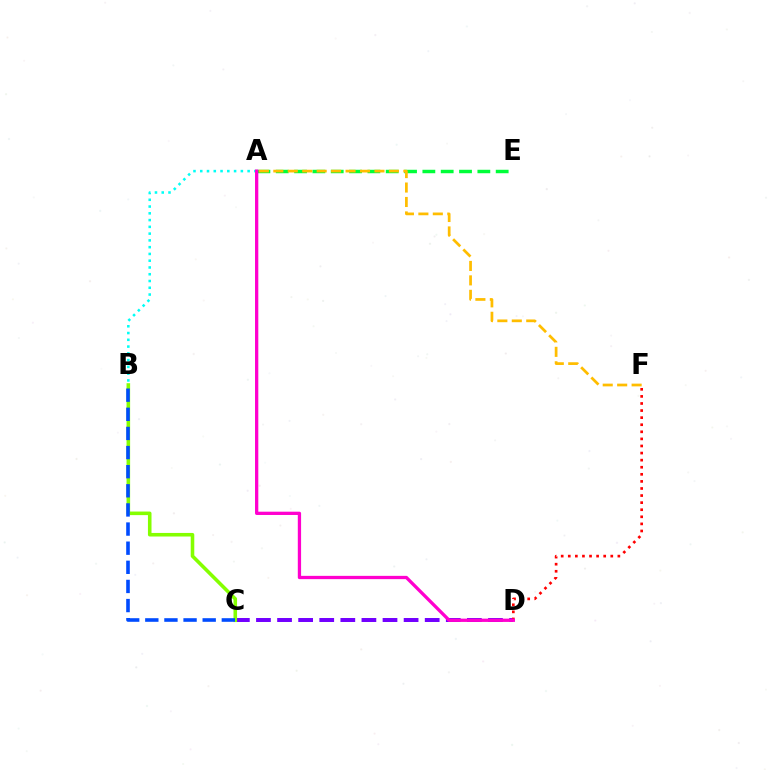{('A', 'B'): [{'color': '#00fff6', 'line_style': 'dotted', 'thickness': 1.84}], ('C', 'D'): [{'color': '#7200ff', 'line_style': 'dashed', 'thickness': 2.87}], ('A', 'E'): [{'color': '#00ff39', 'line_style': 'dashed', 'thickness': 2.49}], ('B', 'C'): [{'color': '#84ff00', 'line_style': 'solid', 'thickness': 2.57}, {'color': '#004bff', 'line_style': 'dashed', 'thickness': 2.6}], ('D', 'F'): [{'color': '#ff0000', 'line_style': 'dotted', 'thickness': 1.92}], ('A', 'F'): [{'color': '#ffbd00', 'line_style': 'dashed', 'thickness': 1.96}], ('A', 'D'): [{'color': '#ff00cf', 'line_style': 'solid', 'thickness': 2.37}]}